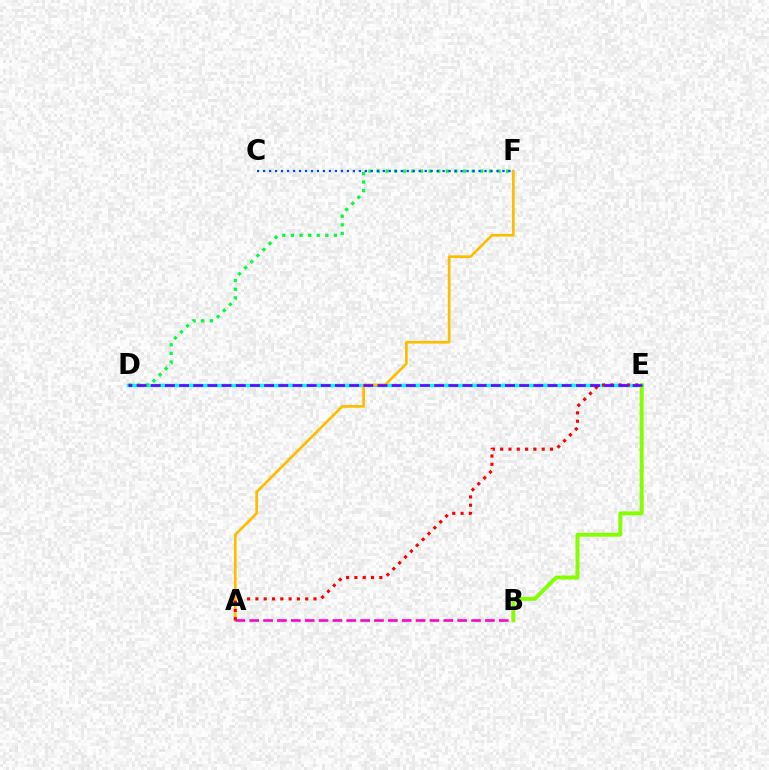{('D', 'E'): [{'color': '#00fff6', 'line_style': 'solid', 'thickness': 2.45}, {'color': '#7200ff', 'line_style': 'dashed', 'thickness': 1.93}], ('D', 'F'): [{'color': '#00ff39', 'line_style': 'dotted', 'thickness': 2.34}], ('A', 'F'): [{'color': '#ffbd00', 'line_style': 'solid', 'thickness': 1.95}], ('A', 'B'): [{'color': '#ff00cf', 'line_style': 'dashed', 'thickness': 1.88}], ('B', 'E'): [{'color': '#84ff00', 'line_style': 'solid', 'thickness': 2.82}], ('A', 'E'): [{'color': '#ff0000', 'line_style': 'dotted', 'thickness': 2.25}], ('C', 'F'): [{'color': '#004bff', 'line_style': 'dotted', 'thickness': 1.63}]}